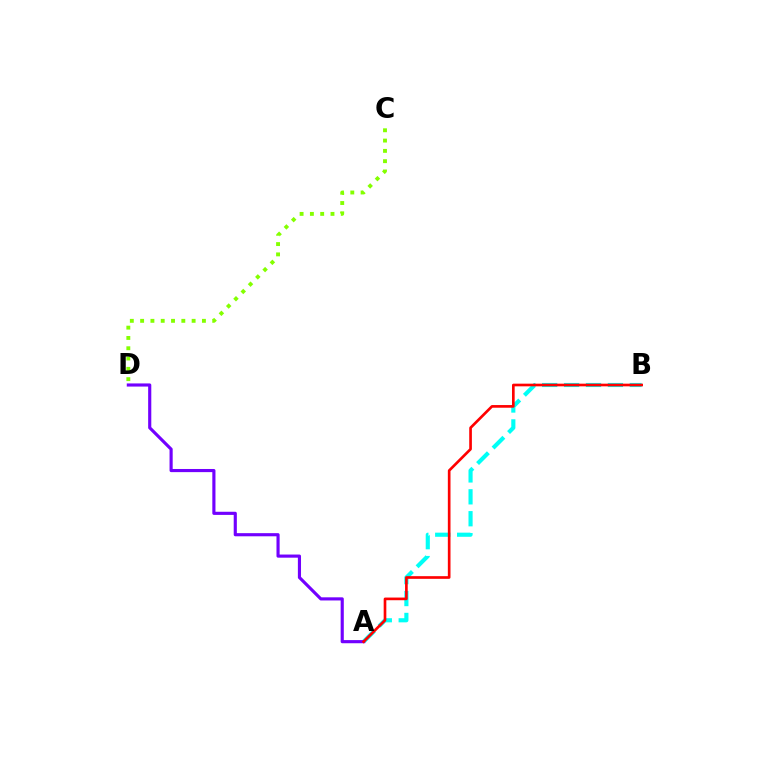{('A', 'B'): [{'color': '#00fff6', 'line_style': 'dashed', 'thickness': 2.98}, {'color': '#ff0000', 'line_style': 'solid', 'thickness': 1.92}], ('A', 'D'): [{'color': '#7200ff', 'line_style': 'solid', 'thickness': 2.26}], ('C', 'D'): [{'color': '#84ff00', 'line_style': 'dotted', 'thickness': 2.8}]}